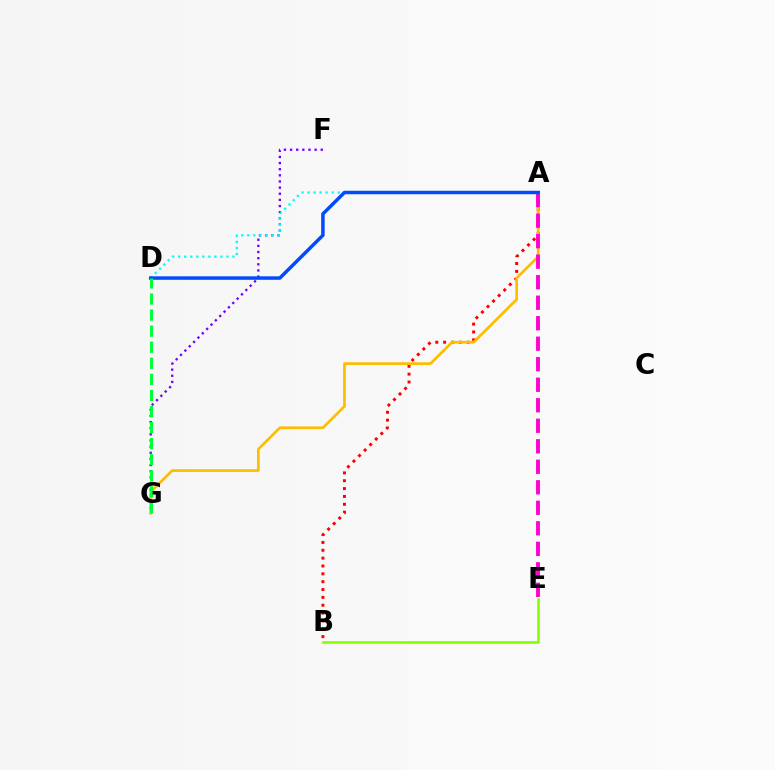{('F', 'G'): [{'color': '#7200ff', 'line_style': 'dotted', 'thickness': 1.67}], ('A', 'B'): [{'color': '#ff0000', 'line_style': 'dotted', 'thickness': 2.13}], ('B', 'E'): [{'color': '#84ff00', 'line_style': 'solid', 'thickness': 1.86}], ('A', 'G'): [{'color': '#ffbd00', 'line_style': 'solid', 'thickness': 1.96}], ('A', 'E'): [{'color': '#ff00cf', 'line_style': 'dashed', 'thickness': 2.79}], ('A', 'D'): [{'color': '#00fff6', 'line_style': 'dotted', 'thickness': 1.64}, {'color': '#004bff', 'line_style': 'solid', 'thickness': 2.5}], ('D', 'G'): [{'color': '#00ff39', 'line_style': 'dashed', 'thickness': 2.18}]}